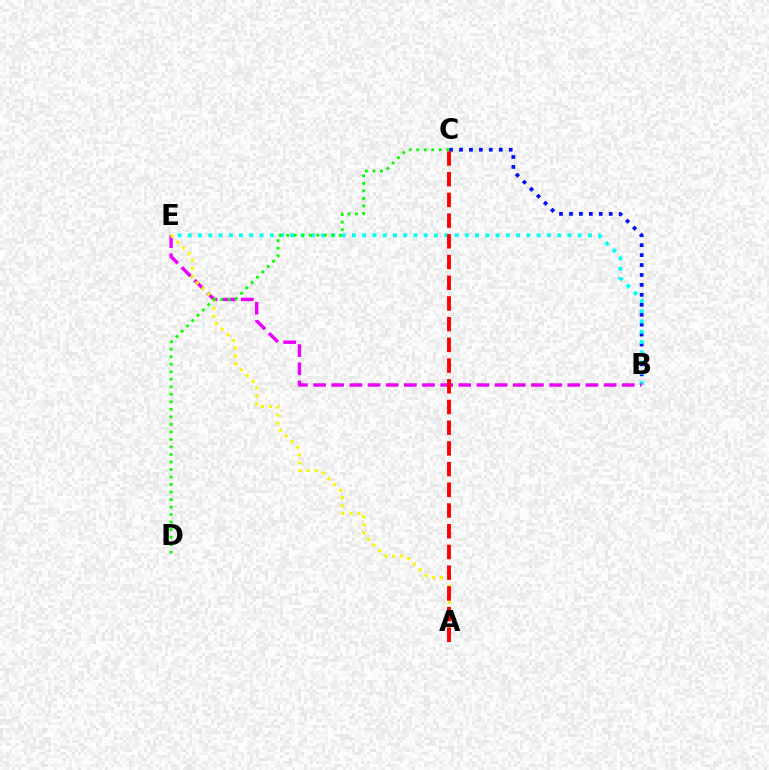{('B', 'C'): [{'color': '#0010ff', 'line_style': 'dotted', 'thickness': 2.7}], ('B', 'E'): [{'color': '#00fff6', 'line_style': 'dotted', 'thickness': 2.79}, {'color': '#ee00ff', 'line_style': 'dashed', 'thickness': 2.47}], ('A', 'E'): [{'color': '#fcf500', 'line_style': 'dotted', 'thickness': 2.2}], ('A', 'C'): [{'color': '#ff0000', 'line_style': 'dashed', 'thickness': 2.81}], ('C', 'D'): [{'color': '#08ff00', 'line_style': 'dotted', 'thickness': 2.04}]}